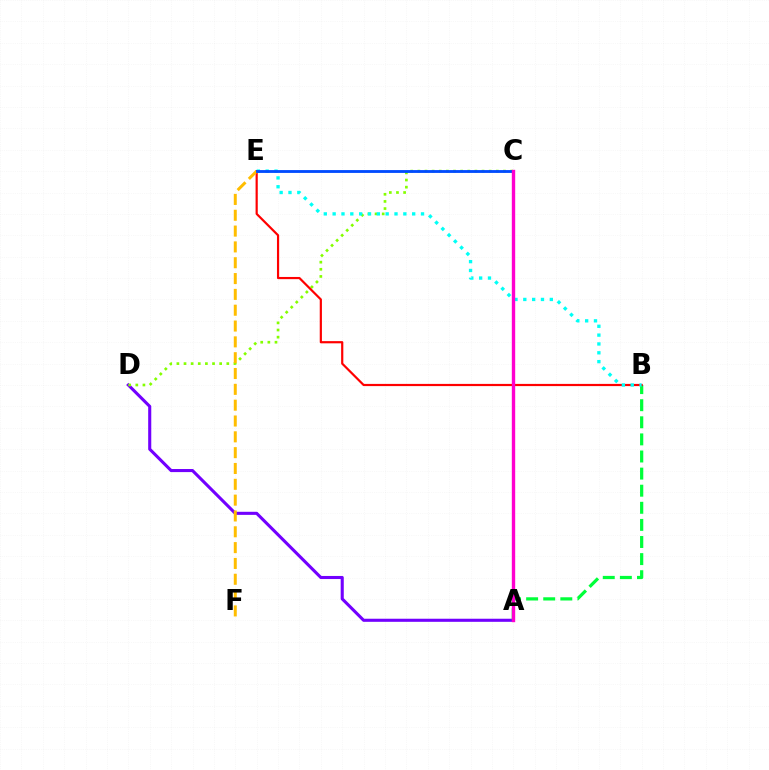{('A', 'D'): [{'color': '#7200ff', 'line_style': 'solid', 'thickness': 2.22}], ('C', 'D'): [{'color': '#84ff00', 'line_style': 'dotted', 'thickness': 1.94}], ('A', 'B'): [{'color': '#00ff39', 'line_style': 'dashed', 'thickness': 2.32}], ('B', 'E'): [{'color': '#ff0000', 'line_style': 'solid', 'thickness': 1.58}, {'color': '#00fff6', 'line_style': 'dotted', 'thickness': 2.4}], ('E', 'F'): [{'color': '#ffbd00', 'line_style': 'dashed', 'thickness': 2.15}], ('C', 'E'): [{'color': '#004bff', 'line_style': 'solid', 'thickness': 2.04}], ('A', 'C'): [{'color': '#ff00cf', 'line_style': 'solid', 'thickness': 2.43}]}